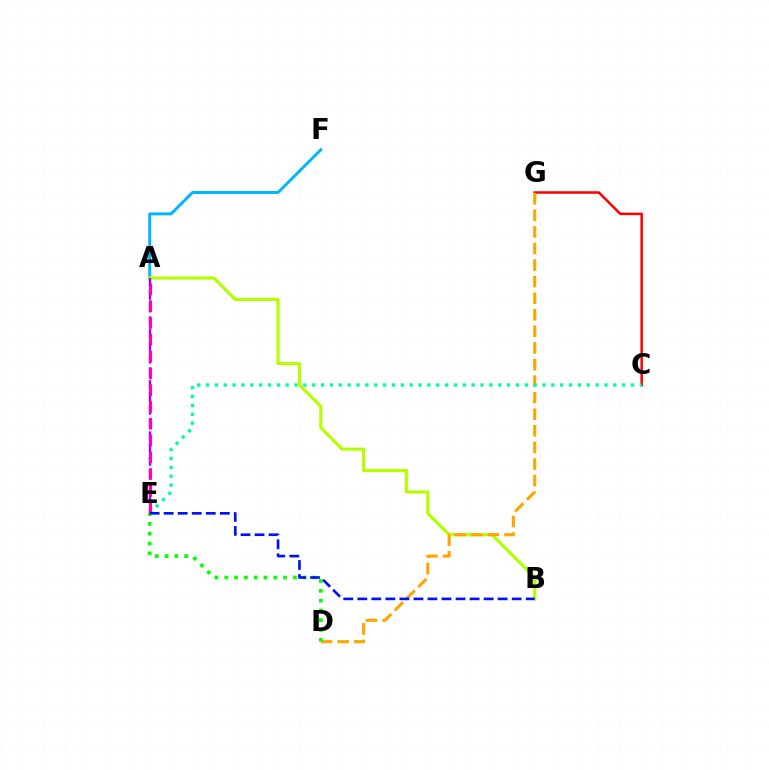{('A', 'F'): [{'color': '#00b5ff', 'line_style': 'solid', 'thickness': 2.13}], ('C', 'G'): [{'color': '#ff0000', 'line_style': 'solid', 'thickness': 1.81}], ('A', 'B'): [{'color': '#b3ff00', 'line_style': 'solid', 'thickness': 2.26}], ('D', 'G'): [{'color': '#ffa500', 'line_style': 'dashed', 'thickness': 2.25}], ('A', 'E'): [{'color': '#9b00ff', 'line_style': 'dashed', 'thickness': 1.74}, {'color': '#ff00bd', 'line_style': 'dashed', 'thickness': 2.28}], ('D', 'E'): [{'color': '#08ff00', 'line_style': 'dotted', 'thickness': 2.66}], ('C', 'E'): [{'color': '#00ff9d', 'line_style': 'dotted', 'thickness': 2.41}], ('B', 'E'): [{'color': '#0010ff', 'line_style': 'dashed', 'thickness': 1.91}]}